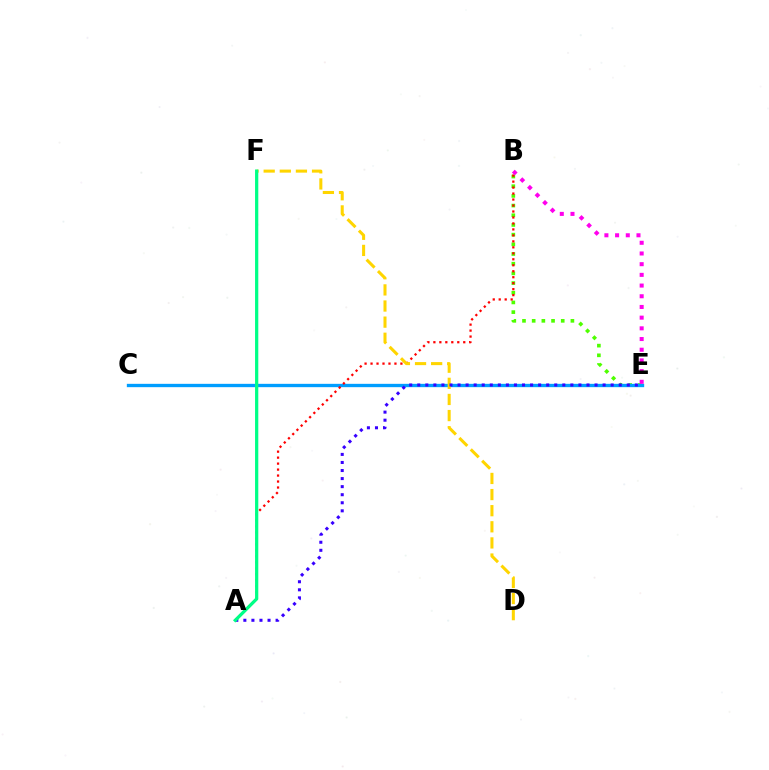{('B', 'E'): [{'color': '#4fff00', 'line_style': 'dotted', 'thickness': 2.63}, {'color': '#ff00ed', 'line_style': 'dotted', 'thickness': 2.91}], ('C', 'E'): [{'color': '#009eff', 'line_style': 'solid', 'thickness': 2.4}], ('A', 'B'): [{'color': '#ff0000', 'line_style': 'dotted', 'thickness': 1.62}], ('D', 'F'): [{'color': '#ffd500', 'line_style': 'dashed', 'thickness': 2.19}], ('A', 'E'): [{'color': '#3700ff', 'line_style': 'dotted', 'thickness': 2.19}], ('A', 'F'): [{'color': '#00ff86', 'line_style': 'solid', 'thickness': 2.34}]}